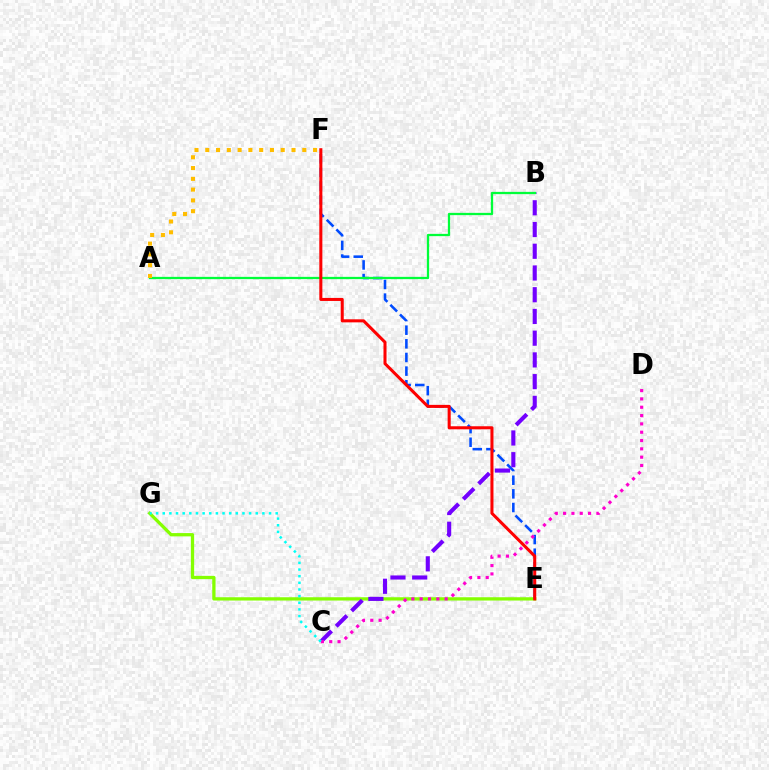{('E', 'G'): [{'color': '#84ff00', 'line_style': 'solid', 'thickness': 2.37}], ('E', 'F'): [{'color': '#004bff', 'line_style': 'dashed', 'thickness': 1.85}, {'color': '#ff0000', 'line_style': 'solid', 'thickness': 2.19}], ('B', 'C'): [{'color': '#7200ff', 'line_style': 'dashed', 'thickness': 2.95}], ('A', 'B'): [{'color': '#00ff39', 'line_style': 'solid', 'thickness': 1.64}], ('C', 'D'): [{'color': '#ff00cf', 'line_style': 'dotted', 'thickness': 2.26}], ('C', 'G'): [{'color': '#00fff6', 'line_style': 'dotted', 'thickness': 1.81}], ('A', 'F'): [{'color': '#ffbd00', 'line_style': 'dotted', 'thickness': 2.93}]}